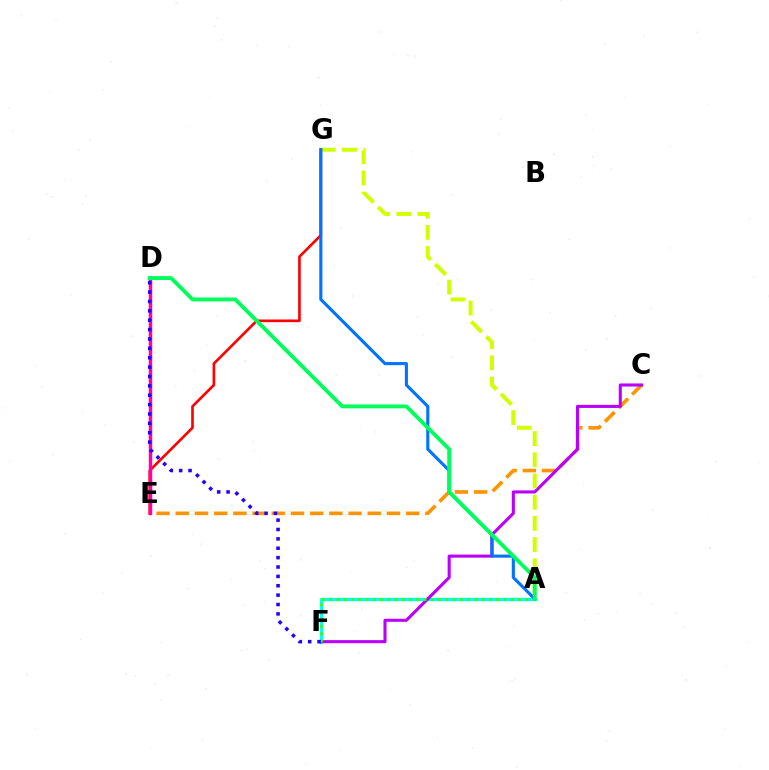{('C', 'E'): [{'color': '#ff9400', 'line_style': 'dashed', 'thickness': 2.61}], ('A', 'F'): [{'color': '#00fff6', 'line_style': 'solid', 'thickness': 2.42}, {'color': '#3dff00', 'line_style': 'dotted', 'thickness': 1.97}], ('C', 'F'): [{'color': '#b900ff', 'line_style': 'solid', 'thickness': 2.22}], ('A', 'G'): [{'color': '#d1ff00', 'line_style': 'dashed', 'thickness': 2.88}, {'color': '#0074ff', 'line_style': 'solid', 'thickness': 2.24}], ('E', 'G'): [{'color': '#ff0000', 'line_style': 'solid', 'thickness': 1.9}], ('D', 'E'): [{'color': '#ff00ac', 'line_style': 'solid', 'thickness': 2.49}], ('A', 'D'): [{'color': '#00ff5c', 'line_style': 'solid', 'thickness': 2.79}], ('D', 'F'): [{'color': '#2500ff', 'line_style': 'dotted', 'thickness': 2.55}]}